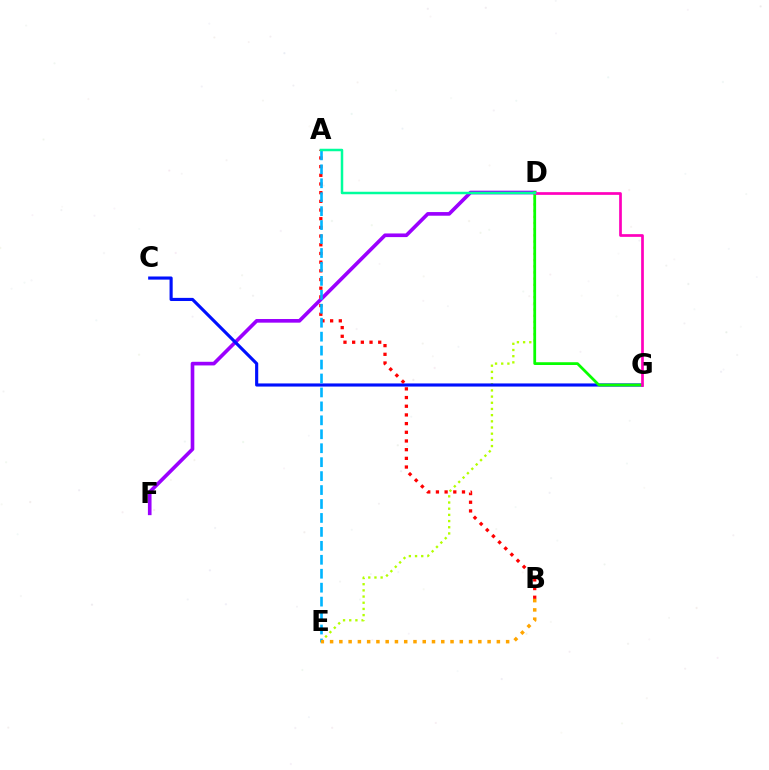{('D', 'E'): [{'color': '#b3ff00', 'line_style': 'dotted', 'thickness': 1.68}], ('D', 'F'): [{'color': '#9b00ff', 'line_style': 'solid', 'thickness': 2.62}], ('C', 'G'): [{'color': '#0010ff', 'line_style': 'solid', 'thickness': 2.25}], ('A', 'B'): [{'color': '#ff0000', 'line_style': 'dotted', 'thickness': 2.36}], ('A', 'E'): [{'color': '#00b5ff', 'line_style': 'dashed', 'thickness': 1.89}], ('B', 'E'): [{'color': '#ffa500', 'line_style': 'dotted', 'thickness': 2.52}], ('D', 'G'): [{'color': '#08ff00', 'line_style': 'solid', 'thickness': 2.0}, {'color': '#ff00bd', 'line_style': 'solid', 'thickness': 1.95}], ('A', 'D'): [{'color': '#00ff9d', 'line_style': 'solid', 'thickness': 1.8}]}